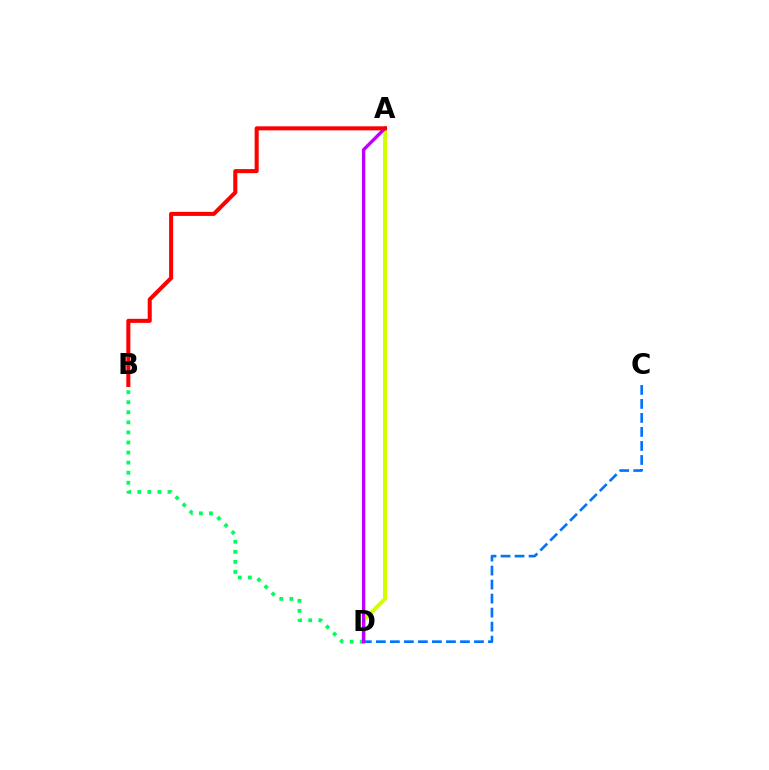{('A', 'D'): [{'color': '#d1ff00', 'line_style': 'solid', 'thickness': 2.87}, {'color': '#b900ff', 'line_style': 'solid', 'thickness': 2.4}], ('B', 'D'): [{'color': '#00ff5c', 'line_style': 'dotted', 'thickness': 2.73}], ('C', 'D'): [{'color': '#0074ff', 'line_style': 'dashed', 'thickness': 1.9}], ('A', 'B'): [{'color': '#ff0000', 'line_style': 'solid', 'thickness': 2.91}]}